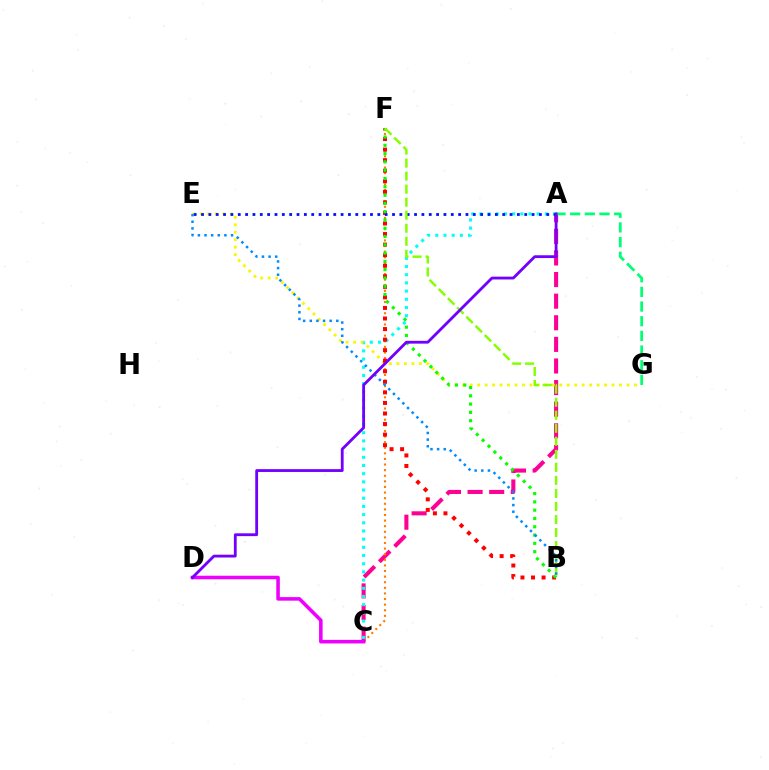{('A', 'C'): [{'color': '#ff0094', 'line_style': 'dashed', 'thickness': 2.94}, {'color': '#00fff6', 'line_style': 'dotted', 'thickness': 2.22}], ('E', 'G'): [{'color': '#fcf500', 'line_style': 'dotted', 'thickness': 2.03}], ('C', 'F'): [{'color': '#ff7c00', 'line_style': 'dotted', 'thickness': 1.52}], ('B', 'F'): [{'color': '#ff0000', 'line_style': 'dotted', 'thickness': 2.87}, {'color': '#08ff00', 'line_style': 'dotted', 'thickness': 2.25}, {'color': '#84ff00', 'line_style': 'dashed', 'thickness': 1.77}], ('A', 'E'): [{'color': '#0010ff', 'line_style': 'dotted', 'thickness': 2.0}], ('A', 'G'): [{'color': '#00ff74', 'line_style': 'dashed', 'thickness': 1.99}], ('C', 'D'): [{'color': '#ee00ff', 'line_style': 'solid', 'thickness': 2.56}], ('B', 'E'): [{'color': '#008cff', 'line_style': 'dotted', 'thickness': 1.8}], ('A', 'D'): [{'color': '#7200ff', 'line_style': 'solid', 'thickness': 2.03}]}